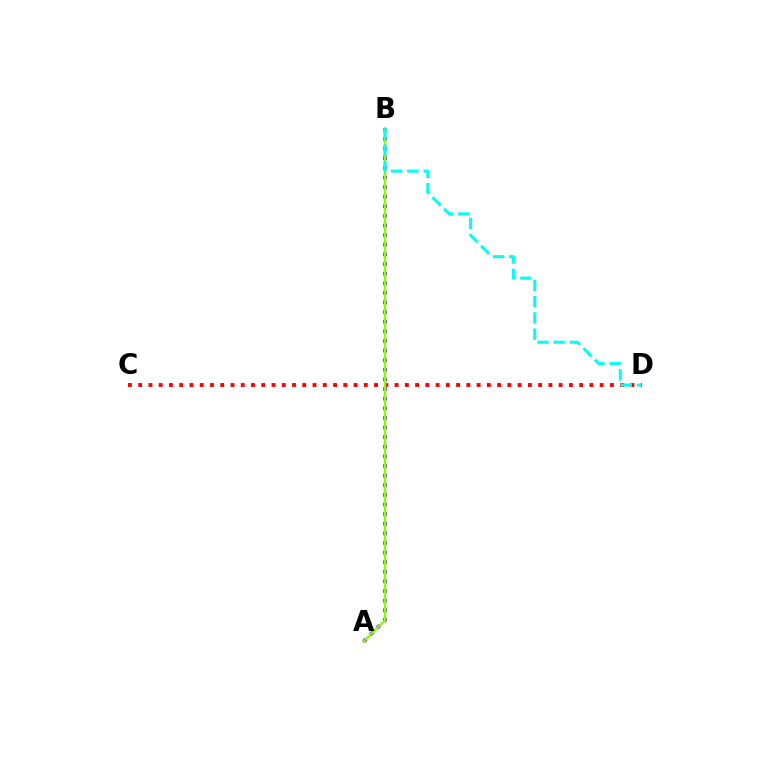{('C', 'D'): [{'color': '#ff0000', 'line_style': 'dotted', 'thickness': 2.79}], ('A', 'B'): [{'color': '#7200ff', 'line_style': 'dotted', 'thickness': 2.61}, {'color': '#84ff00', 'line_style': 'solid', 'thickness': 1.77}], ('B', 'D'): [{'color': '#00fff6', 'line_style': 'dashed', 'thickness': 2.21}]}